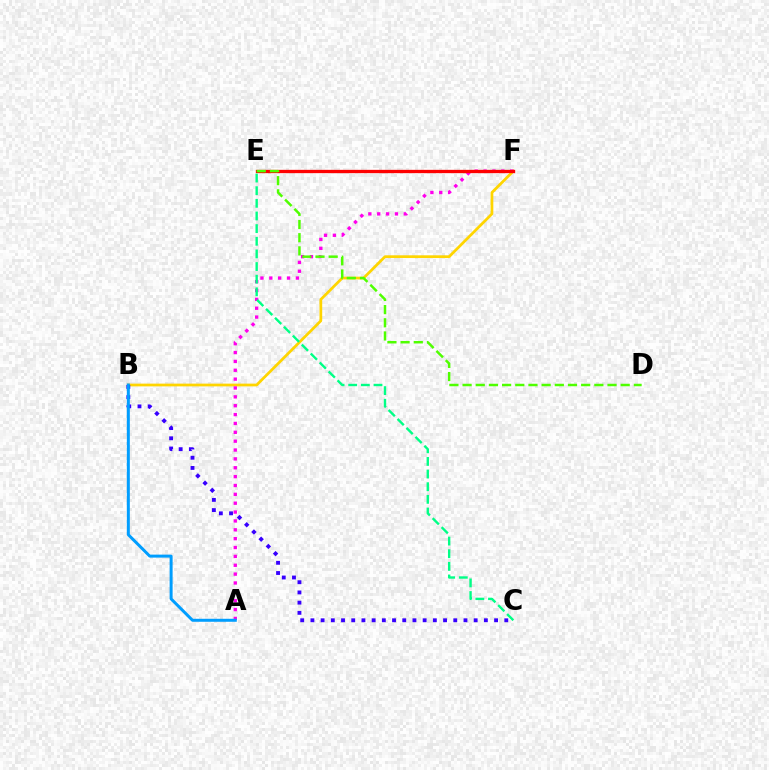{('B', 'F'): [{'color': '#ffd500', 'line_style': 'solid', 'thickness': 1.97}], ('A', 'F'): [{'color': '#ff00ed', 'line_style': 'dotted', 'thickness': 2.41}], ('E', 'F'): [{'color': '#ff0000', 'line_style': 'solid', 'thickness': 2.38}], ('B', 'C'): [{'color': '#3700ff', 'line_style': 'dotted', 'thickness': 2.77}], ('D', 'E'): [{'color': '#4fff00', 'line_style': 'dashed', 'thickness': 1.79}], ('A', 'B'): [{'color': '#009eff', 'line_style': 'solid', 'thickness': 2.15}], ('C', 'E'): [{'color': '#00ff86', 'line_style': 'dashed', 'thickness': 1.72}]}